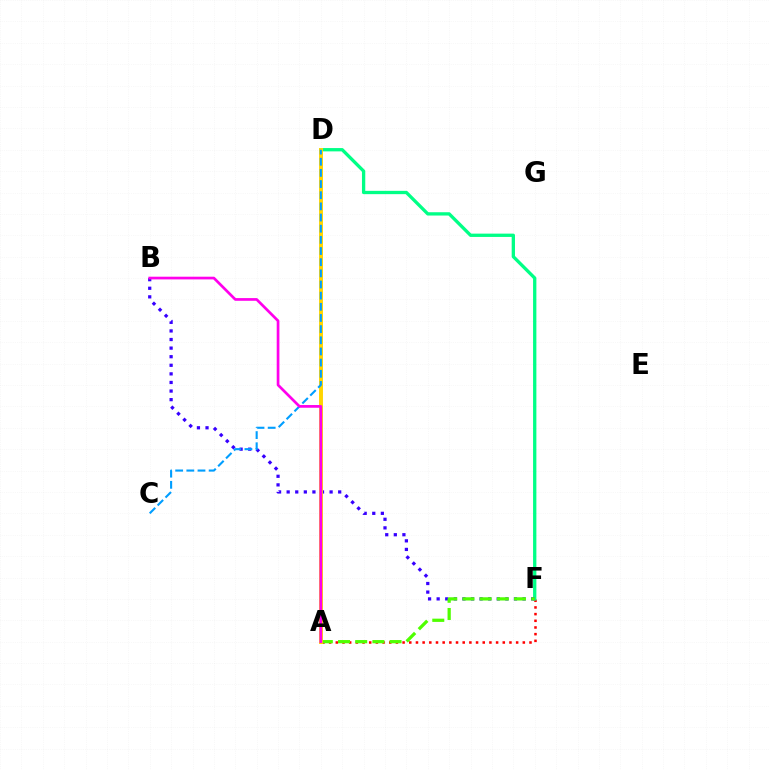{('A', 'F'): [{'color': '#ff0000', 'line_style': 'dotted', 'thickness': 1.81}, {'color': '#4fff00', 'line_style': 'dashed', 'thickness': 2.33}], ('D', 'F'): [{'color': '#00ff86', 'line_style': 'solid', 'thickness': 2.38}], ('B', 'F'): [{'color': '#3700ff', 'line_style': 'dotted', 'thickness': 2.33}], ('A', 'D'): [{'color': '#ffd500', 'line_style': 'solid', 'thickness': 2.83}], ('C', 'D'): [{'color': '#009eff', 'line_style': 'dashed', 'thickness': 1.52}], ('A', 'B'): [{'color': '#ff00ed', 'line_style': 'solid', 'thickness': 1.95}]}